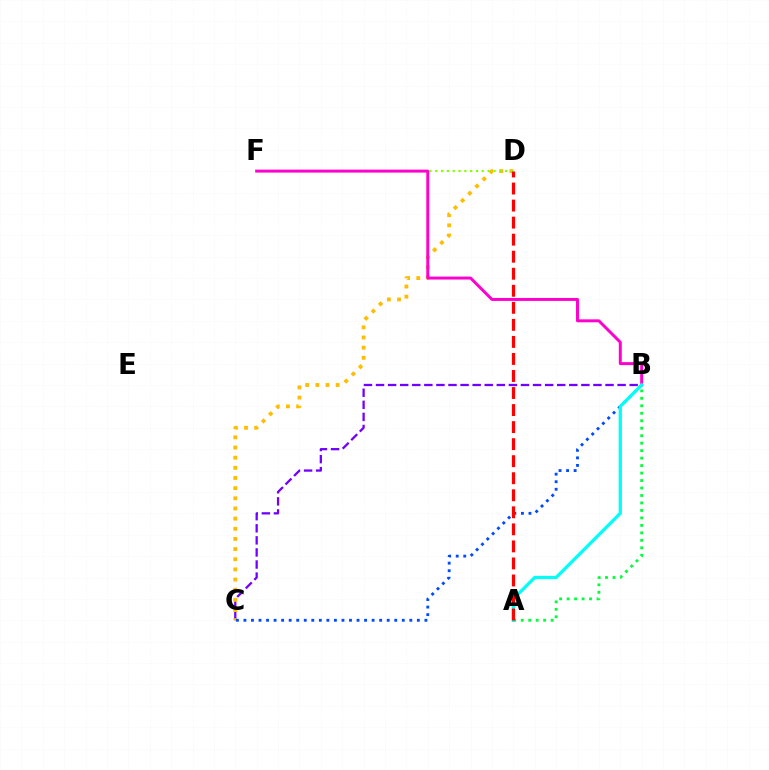{('B', 'C'): [{'color': '#7200ff', 'line_style': 'dashed', 'thickness': 1.64}, {'color': '#004bff', 'line_style': 'dotted', 'thickness': 2.05}], ('C', 'D'): [{'color': '#ffbd00', 'line_style': 'dotted', 'thickness': 2.76}], ('A', 'B'): [{'color': '#00ff39', 'line_style': 'dotted', 'thickness': 2.03}, {'color': '#00fff6', 'line_style': 'solid', 'thickness': 2.35}], ('D', 'F'): [{'color': '#84ff00', 'line_style': 'dotted', 'thickness': 1.58}], ('B', 'F'): [{'color': '#ff00cf', 'line_style': 'solid', 'thickness': 2.14}], ('A', 'D'): [{'color': '#ff0000', 'line_style': 'dashed', 'thickness': 2.31}]}